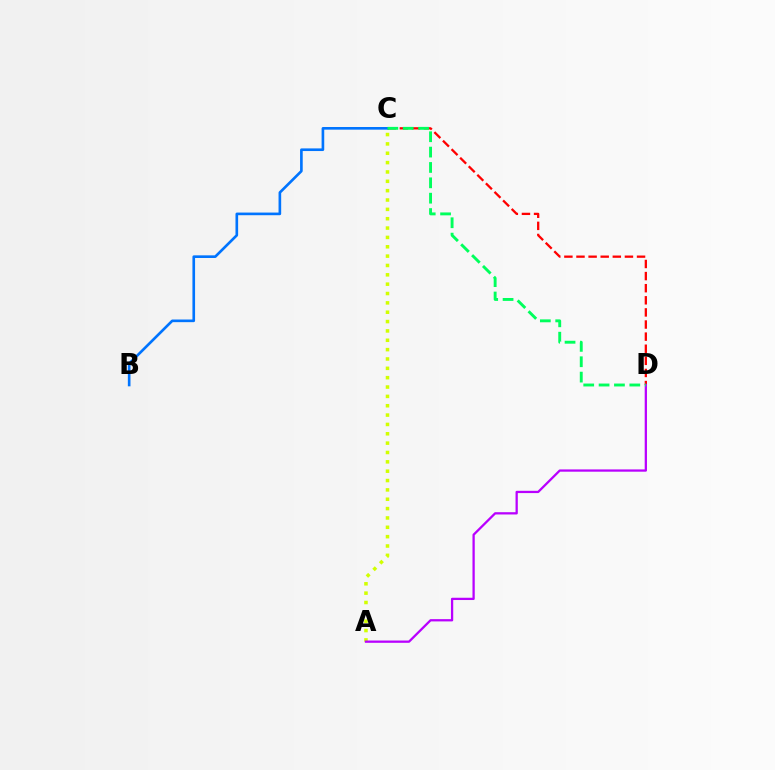{('C', 'D'): [{'color': '#ff0000', 'line_style': 'dashed', 'thickness': 1.64}, {'color': '#00ff5c', 'line_style': 'dashed', 'thickness': 2.09}], ('A', 'C'): [{'color': '#d1ff00', 'line_style': 'dotted', 'thickness': 2.54}], ('B', 'C'): [{'color': '#0074ff', 'line_style': 'solid', 'thickness': 1.9}], ('A', 'D'): [{'color': '#b900ff', 'line_style': 'solid', 'thickness': 1.64}]}